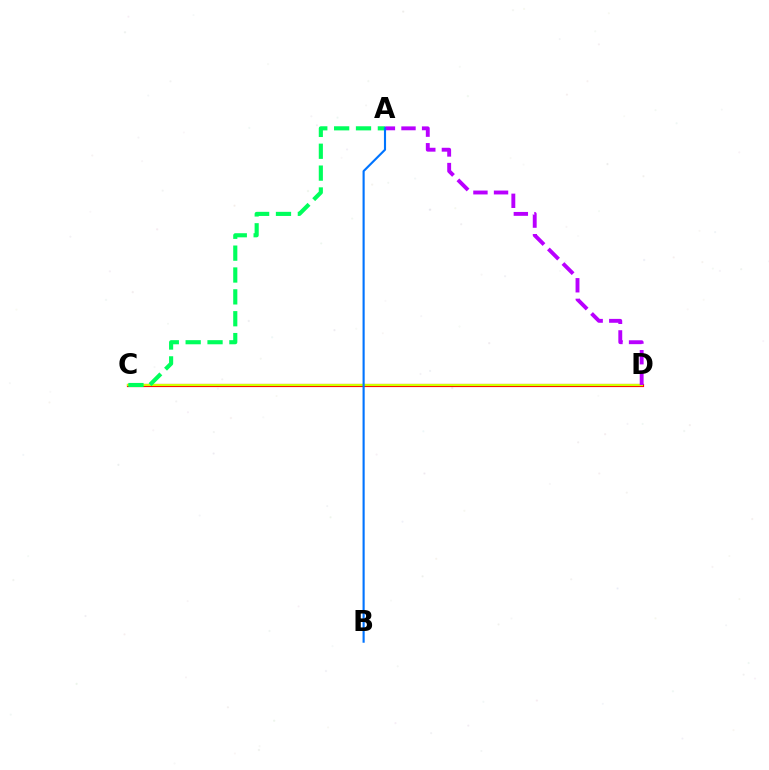{('C', 'D'): [{'color': '#ff0000', 'line_style': 'solid', 'thickness': 2.28}, {'color': '#d1ff00', 'line_style': 'solid', 'thickness': 1.57}], ('A', 'C'): [{'color': '#00ff5c', 'line_style': 'dashed', 'thickness': 2.97}], ('A', 'D'): [{'color': '#b900ff', 'line_style': 'dashed', 'thickness': 2.8}], ('A', 'B'): [{'color': '#0074ff', 'line_style': 'solid', 'thickness': 1.53}]}